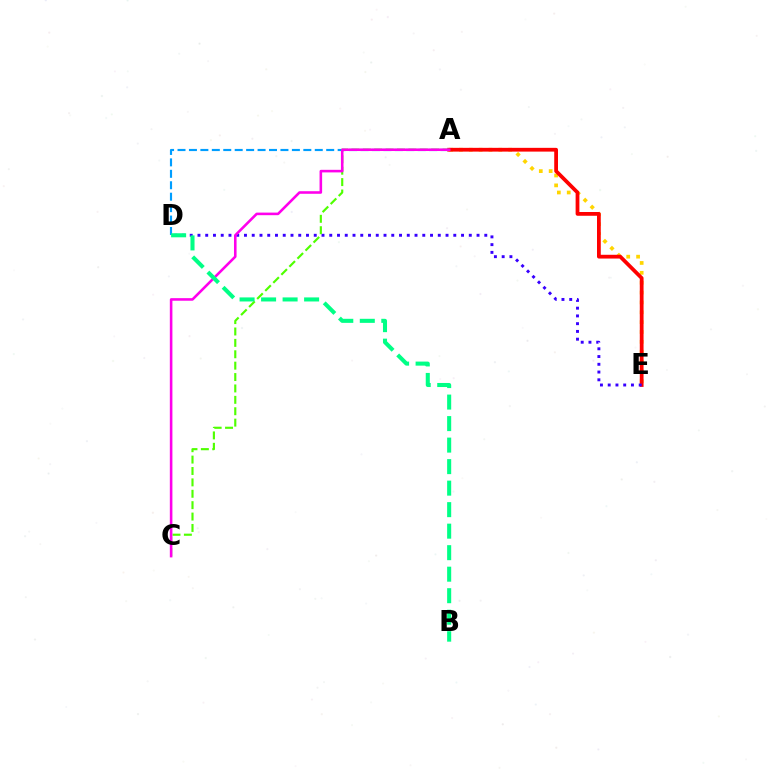{('A', 'E'): [{'color': '#ffd500', 'line_style': 'dotted', 'thickness': 2.68}, {'color': '#ff0000', 'line_style': 'solid', 'thickness': 2.71}], ('A', 'D'): [{'color': '#009eff', 'line_style': 'dashed', 'thickness': 1.55}], ('D', 'E'): [{'color': '#3700ff', 'line_style': 'dotted', 'thickness': 2.11}], ('A', 'C'): [{'color': '#4fff00', 'line_style': 'dashed', 'thickness': 1.55}, {'color': '#ff00ed', 'line_style': 'solid', 'thickness': 1.86}], ('B', 'D'): [{'color': '#00ff86', 'line_style': 'dashed', 'thickness': 2.92}]}